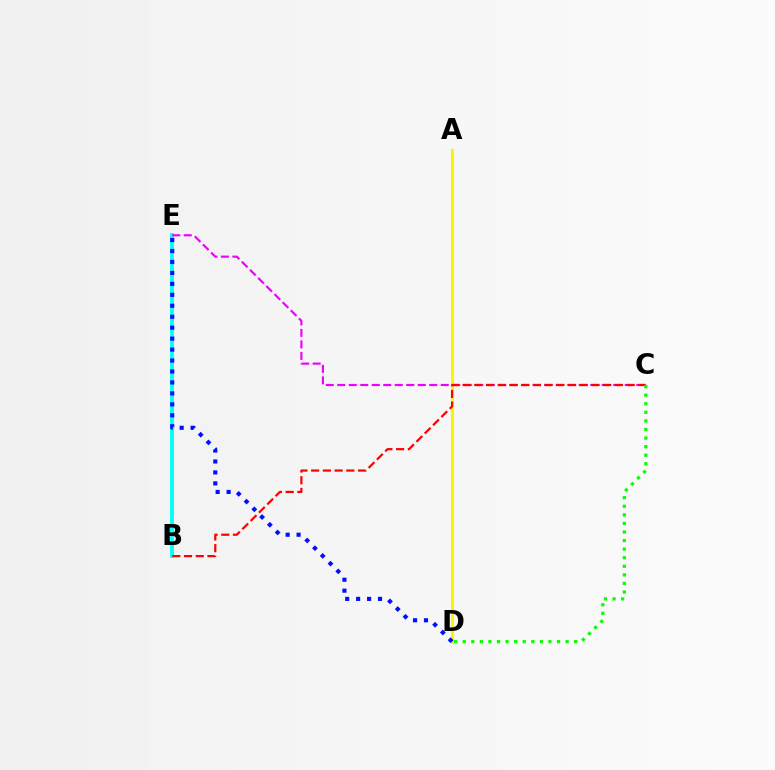{('B', 'E'): [{'color': '#00fff6', 'line_style': 'solid', 'thickness': 2.76}], ('A', 'D'): [{'color': '#fcf500', 'line_style': 'solid', 'thickness': 2.22}], ('C', 'E'): [{'color': '#ee00ff', 'line_style': 'dashed', 'thickness': 1.56}], ('B', 'C'): [{'color': '#ff0000', 'line_style': 'dashed', 'thickness': 1.59}], ('D', 'E'): [{'color': '#0010ff', 'line_style': 'dotted', 'thickness': 2.98}], ('C', 'D'): [{'color': '#08ff00', 'line_style': 'dotted', 'thickness': 2.33}]}